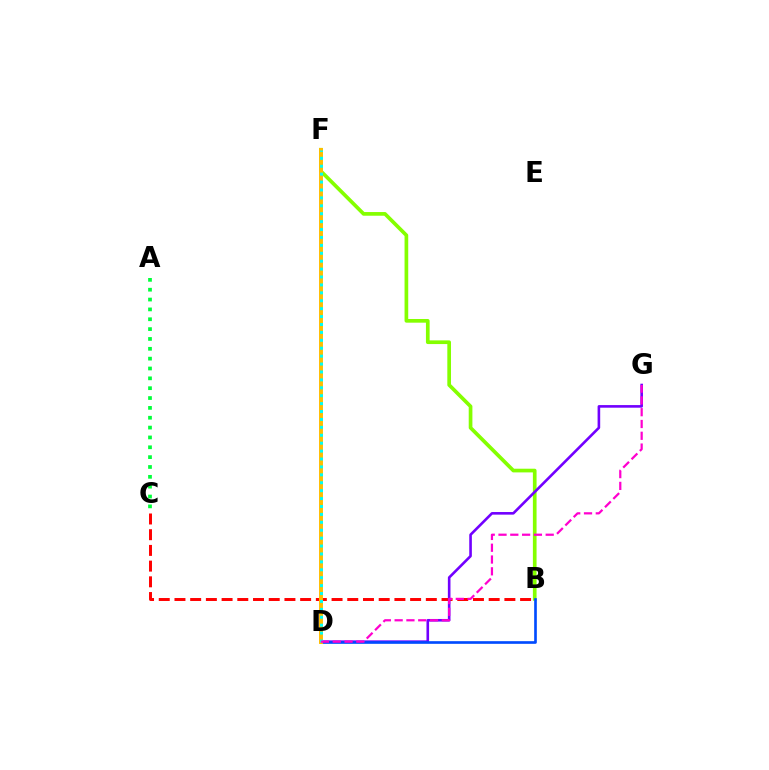{('B', 'C'): [{'color': '#ff0000', 'line_style': 'dashed', 'thickness': 2.13}], ('B', 'F'): [{'color': '#84ff00', 'line_style': 'solid', 'thickness': 2.65}], ('D', 'G'): [{'color': '#7200ff', 'line_style': 'solid', 'thickness': 1.88}, {'color': '#ff00cf', 'line_style': 'dashed', 'thickness': 1.6}], ('B', 'D'): [{'color': '#004bff', 'line_style': 'solid', 'thickness': 1.91}], ('D', 'F'): [{'color': '#ffbd00', 'line_style': 'solid', 'thickness': 2.83}, {'color': '#00fff6', 'line_style': 'dotted', 'thickness': 2.15}], ('A', 'C'): [{'color': '#00ff39', 'line_style': 'dotted', 'thickness': 2.68}]}